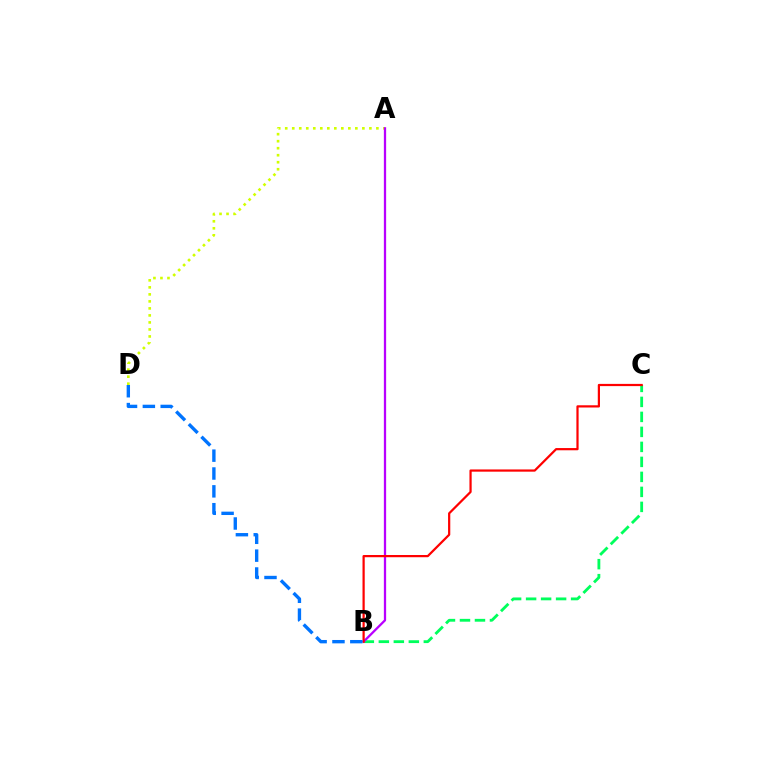{('B', 'C'): [{'color': '#00ff5c', 'line_style': 'dashed', 'thickness': 2.04}, {'color': '#ff0000', 'line_style': 'solid', 'thickness': 1.6}], ('A', 'D'): [{'color': '#d1ff00', 'line_style': 'dotted', 'thickness': 1.91}], ('A', 'B'): [{'color': '#b900ff', 'line_style': 'solid', 'thickness': 1.64}], ('B', 'D'): [{'color': '#0074ff', 'line_style': 'dashed', 'thickness': 2.42}]}